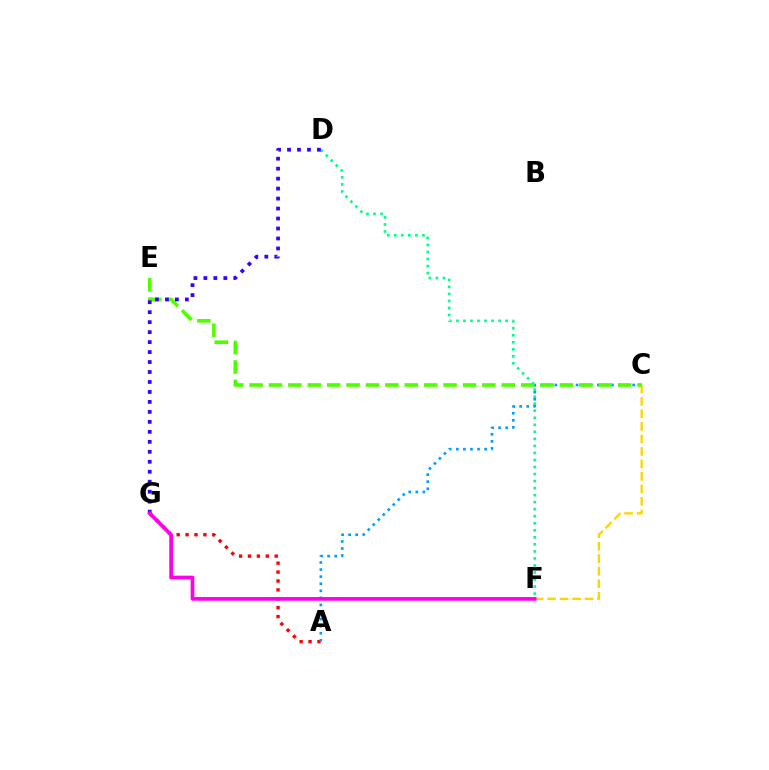{('A', 'G'): [{'color': '#ff0000', 'line_style': 'dotted', 'thickness': 2.42}], ('A', 'C'): [{'color': '#009eff', 'line_style': 'dotted', 'thickness': 1.92}], ('C', 'F'): [{'color': '#ffd500', 'line_style': 'dashed', 'thickness': 1.7}], ('C', 'E'): [{'color': '#4fff00', 'line_style': 'dashed', 'thickness': 2.64}], ('D', 'F'): [{'color': '#00ff86', 'line_style': 'dotted', 'thickness': 1.91}], ('D', 'G'): [{'color': '#3700ff', 'line_style': 'dotted', 'thickness': 2.71}], ('F', 'G'): [{'color': '#ff00ed', 'line_style': 'solid', 'thickness': 2.67}]}